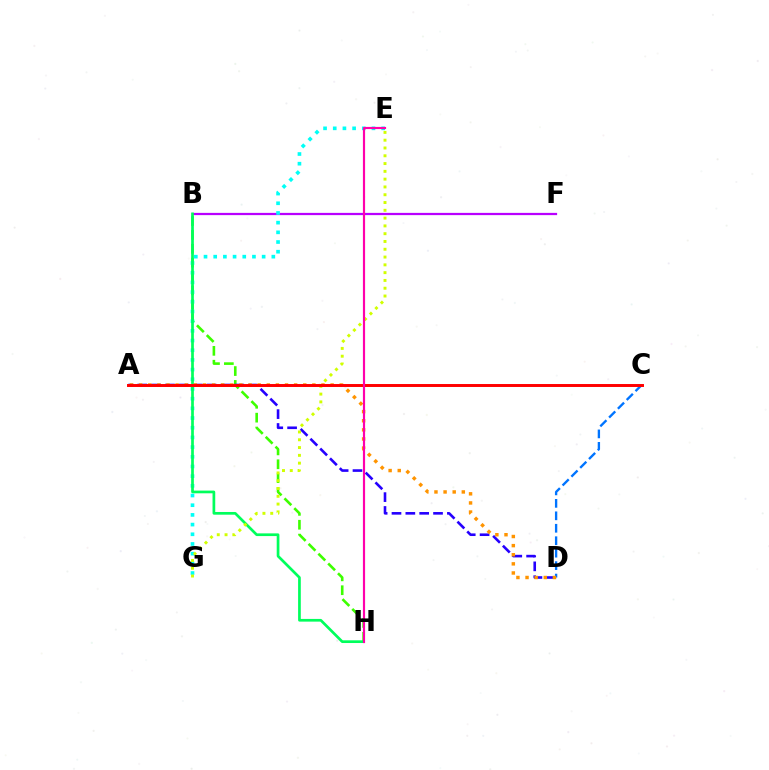{('C', 'D'): [{'color': '#0074ff', 'line_style': 'dashed', 'thickness': 1.69}], ('B', 'H'): [{'color': '#3dff00', 'line_style': 'dashed', 'thickness': 1.88}, {'color': '#00ff5c', 'line_style': 'solid', 'thickness': 1.95}], ('B', 'F'): [{'color': '#b900ff', 'line_style': 'solid', 'thickness': 1.61}], ('A', 'D'): [{'color': '#2500ff', 'line_style': 'dashed', 'thickness': 1.88}, {'color': '#ff9400', 'line_style': 'dotted', 'thickness': 2.48}], ('E', 'G'): [{'color': '#00fff6', 'line_style': 'dotted', 'thickness': 2.63}, {'color': '#d1ff00', 'line_style': 'dotted', 'thickness': 2.12}], ('A', 'C'): [{'color': '#ff0000', 'line_style': 'solid', 'thickness': 2.12}], ('E', 'H'): [{'color': '#ff00ac', 'line_style': 'solid', 'thickness': 1.56}]}